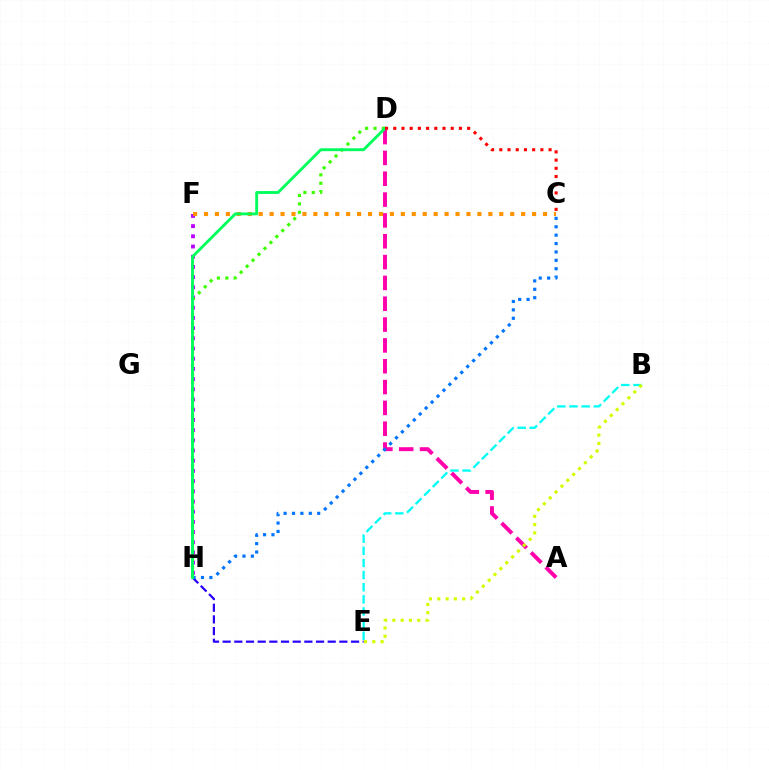{('F', 'H'): [{'color': '#b900ff', 'line_style': 'dotted', 'thickness': 2.77}], ('B', 'E'): [{'color': '#00fff6', 'line_style': 'dashed', 'thickness': 1.65}, {'color': '#d1ff00', 'line_style': 'dotted', 'thickness': 2.25}], ('A', 'D'): [{'color': '#ff00ac', 'line_style': 'dashed', 'thickness': 2.83}], ('E', 'H'): [{'color': '#2500ff', 'line_style': 'dashed', 'thickness': 1.59}], ('D', 'H'): [{'color': '#3dff00', 'line_style': 'dotted', 'thickness': 2.28}, {'color': '#00ff5c', 'line_style': 'solid', 'thickness': 2.07}], ('C', 'F'): [{'color': '#ff9400', 'line_style': 'dotted', 'thickness': 2.97}], ('C', 'H'): [{'color': '#0074ff', 'line_style': 'dotted', 'thickness': 2.28}], ('C', 'D'): [{'color': '#ff0000', 'line_style': 'dotted', 'thickness': 2.23}]}